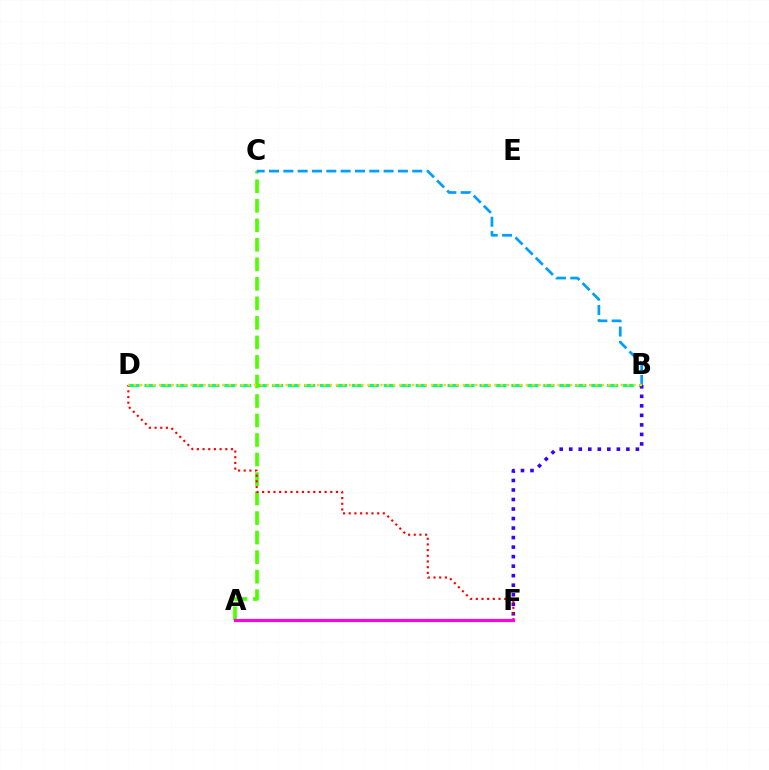{('B', 'D'): [{'color': '#00ff86', 'line_style': 'dashed', 'thickness': 2.17}, {'color': '#ffd500', 'line_style': 'dotted', 'thickness': 1.72}], ('A', 'C'): [{'color': '#4fff00', 'line_style': 'dashed', 'thickness': 2.65}], ('B', 'F'): [{'color': '#3700ff', 'line_style': 'dotted', 'thickness': 2.59}], ('B', 'C'): [{'color': '#009eff', 'line_style': 'dashed', 'thickness': 1.95}], ('D', 'F'): [{'color': '#ff0000', 'line_style': 'dotted', 'thickness': 1.54}], ('A', 'F'): [{'color': '#ff00ed', 'line_style': 'solid', 'thickness': 2.26}]}